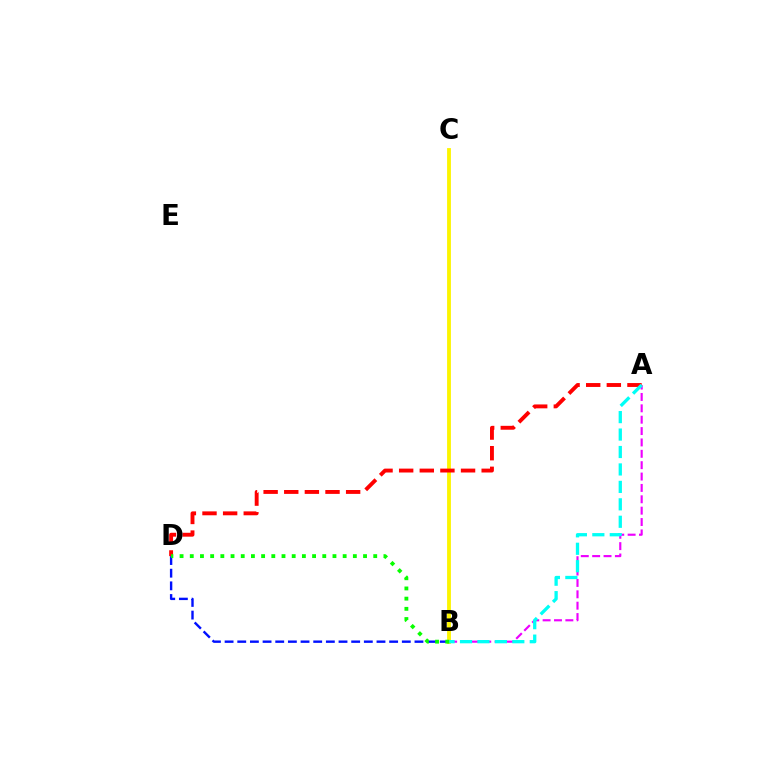{('A', 'B'): [{'color': '#ee00ff', 'line_style': 'dashed', 'thickness': 1.54}, {'color': '#00fff6', 'line_style': 'dashed', 'thickness': 2.37}], ('B', 'C'): [{'color': '#fcf500', 'line_style': 'solid', 'thickness': 2.76}], ('B', 'D'): [{'color': '#0010ff', 'line_style': 'dashed', 'thickness': 1.72}, {'color': '#08ff00', 'line_style': 'dotted', 'thickness': 2.77}], ('A', 'D'): [{'color': '#ff0000', 'line_style': 'dashed', 'thickness': 2.8}]}